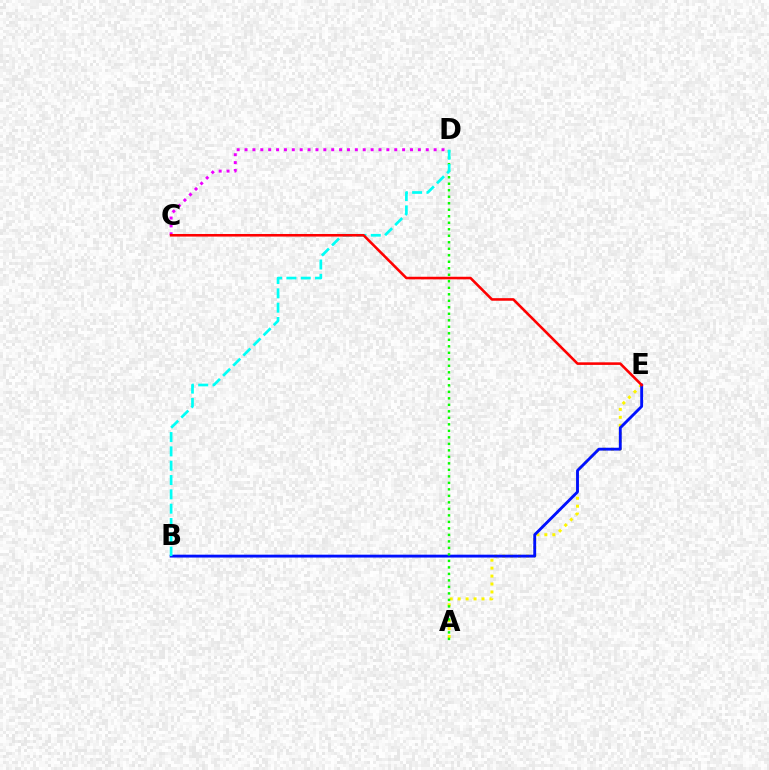{('A', 'E'): [{'color': '#fcf500', 'line_style': 'dotted', 'thickness': 2.16}], ('B', 'E'): [{'color': '#0010ff', 'line_style': 'solid', 'thickness': 2.06}], ('A', 'D'): [{'color': '#08ff00', 'line_style': 'dotted', 'thickness': 1.77}], ('B', 'D'): [{'color': '#00fff6', 'line_style': 'dashed', 'thickness': 1.95}], ('C', 'D'): [{'color': '#ee00ff', 'line_style': 'dotted', 'thickness': 2.14}], ('C', 'E'): [{'color': '#ff0000', 'line_style': 'solid', 'thickness': 1.86}]}